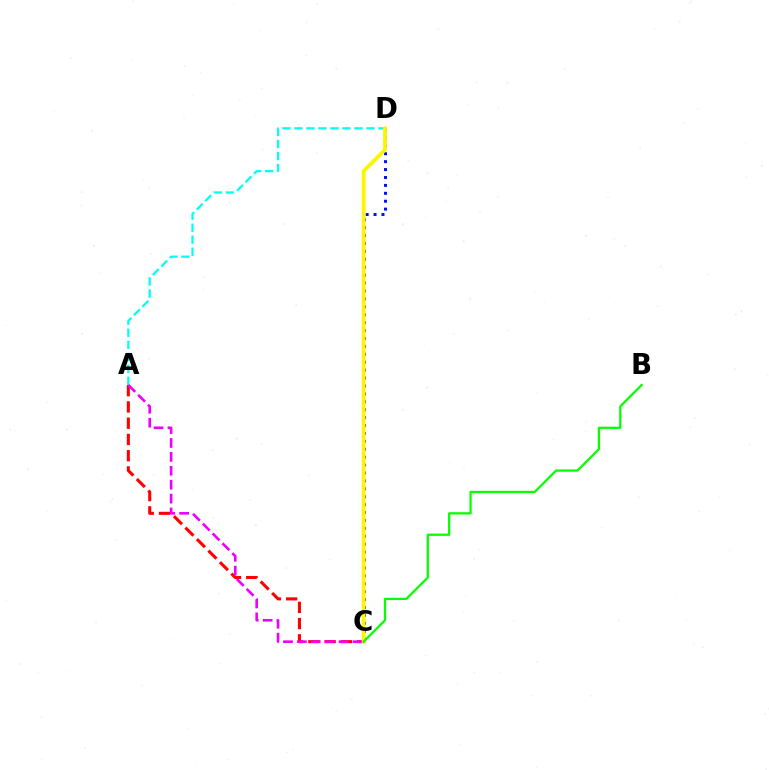{('C', 'D'): [{'color': '#0010ff', 'line_style': 'dotted', 'thickness': 2.15}, {'color': '#fcf500', 'line_style': 'solid', 'thickness': 2.74}], ('A', 'C'): [{'color': '#ff0000', 'line_style': 'dashed', 'thickness': 2.21}, {'color': '#ee00ff', 'line_style': 'dashed', 'thickness': 1.89}], ('A', 'D'): [{'color': '#00fff6', 'line_style': 'dashed', 'thickness': 1.63}], ('B', 'C'): [{'color': '#08ff00', 'line_style': 'solid', 'thickness': 1.63}]}